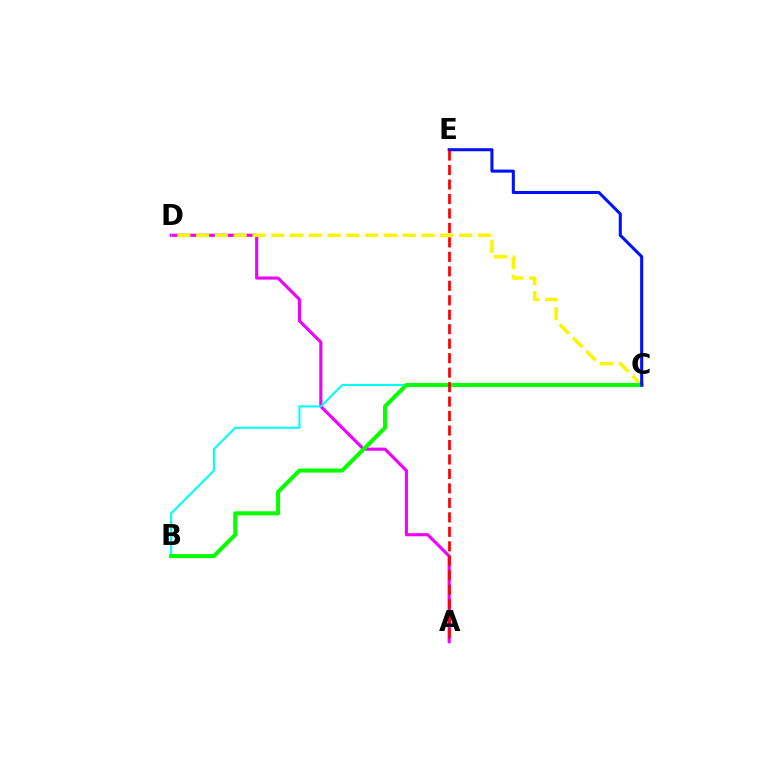{('A', 'D'): [{'color': '#ee00ff', 'line_style': 'solid', 'thickness': 2.24}], ('B', 'C'): [{'color': '#00fff6', 'line_style': 'solid', 'thickness': 1.51}, {'color': '#08ff00', 'line_style': 'solid', 'thickness': 2.92}], ('C', 'D'): [{'color': '#fcf500', 'line_style': 'dashed', 'thickness': 2.55}], ('C', 'E'): [{'color': '#0010ff', 'line_style': 'solid', 'thickness': 2.19}], ('A', 'E'): [{'color': '#ff0000', 'line_style': 'dashed', 'thickness': 1.97}]}